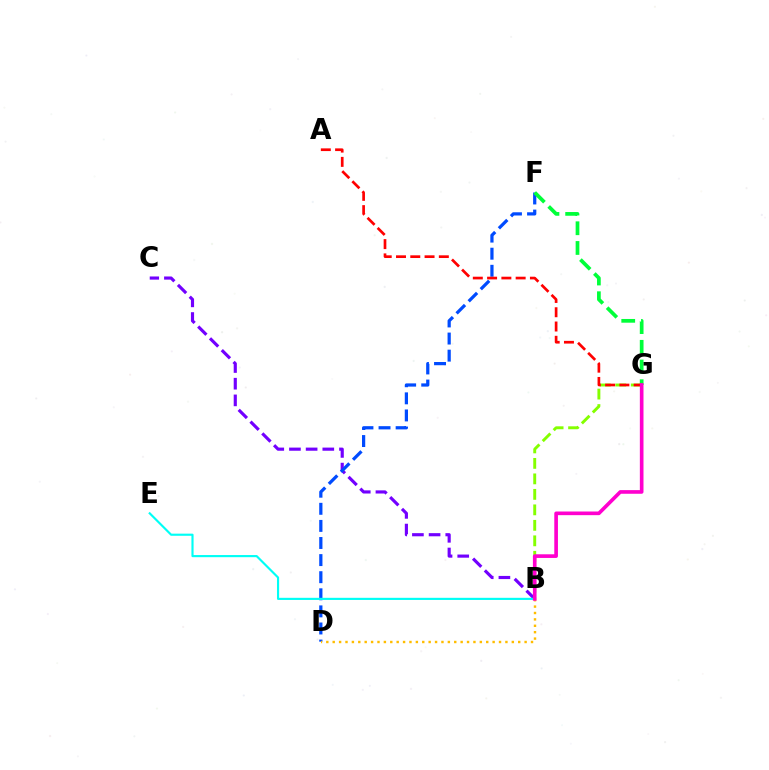{('B', 'C'): [{'color': '#7200ff', 'line_style': 'dashed', 'thickness': 2.27}], ('D', 'F'): [{'color': '#004bff', 'line_style': 'dashed', 'thickness': 2.32}], ('B', 'E'): [{'color': '#00fff6', 'line_style': 'solid', 'thickness': 1.54}], ('F', 'G'): [{'color': '#00ff39', 'line_style': 'dashed', 'thickness': 2.68}], ('B', 'G'): [{'color': '#84ff00', 'line_style': 'dashed', 'thickness': 2.1}, {'color': '#ff00cf', 'line_style': 'solid', 'thickness': 2.63}], ('A', 'G'): [{'color': '#ff0000', 'line_style': 'dashed', 'thickness': 1.94}], ('B', 'D'): [{'color': '#ffbd00', 'line_style': 'dotted', 'thickness': 1.74}]}